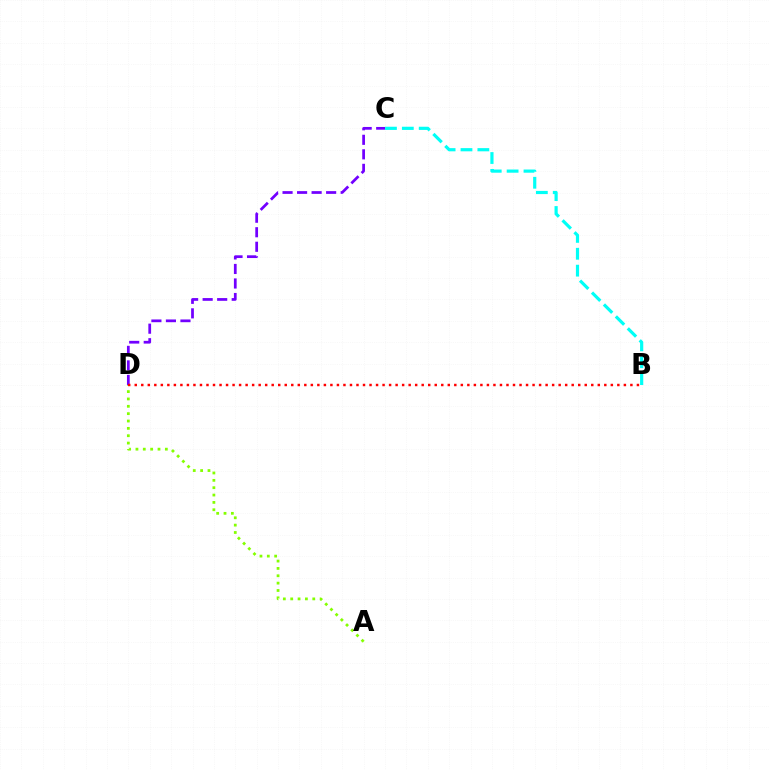{('C', 'D'): [{'color': '#7200ff', 'line_style': 'dashed', 'thickness': 1.97}], ('A', 'D'): [{'color': '#84ff00', 'line_style': 'dotted', 'thickness': 2.0}], ('B', 'D'): [{'color': '#ff0000', 'line_style': 'dotted', 'thickness': 1.77}], ('B', 'C'): [{'color': '#00fff6', 'line_style': 'dashed', 'thickness': 2.29}]}